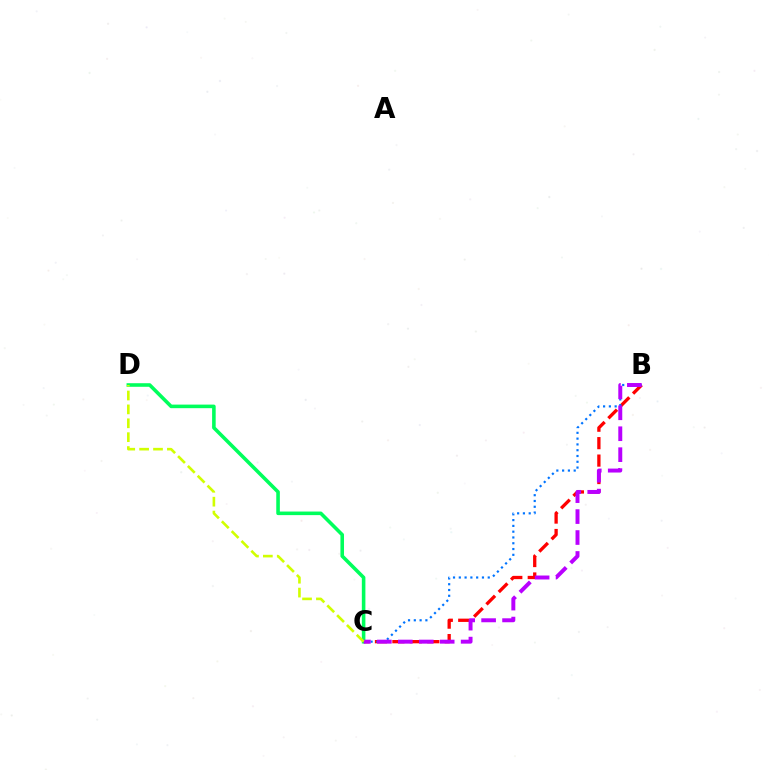{('B', 'C'): [{'color': '#ff0000', 'line_style': 'dashed', 'thickness': 2.37}, {'color': '#0074ff', 'line_style': 'dotted', 'thickness': 1.57}, {'color': '#b900ff', 'line_style': 'dashed', 'thickness': 2.84}], ('C', 'D'): [{'color': '#00ff5c', 'line_style': 'solid', 'thickness': 2.58}, {'color': '#d1ff00', 'line_style': 'dashed', 'thickness': 1.89}]}